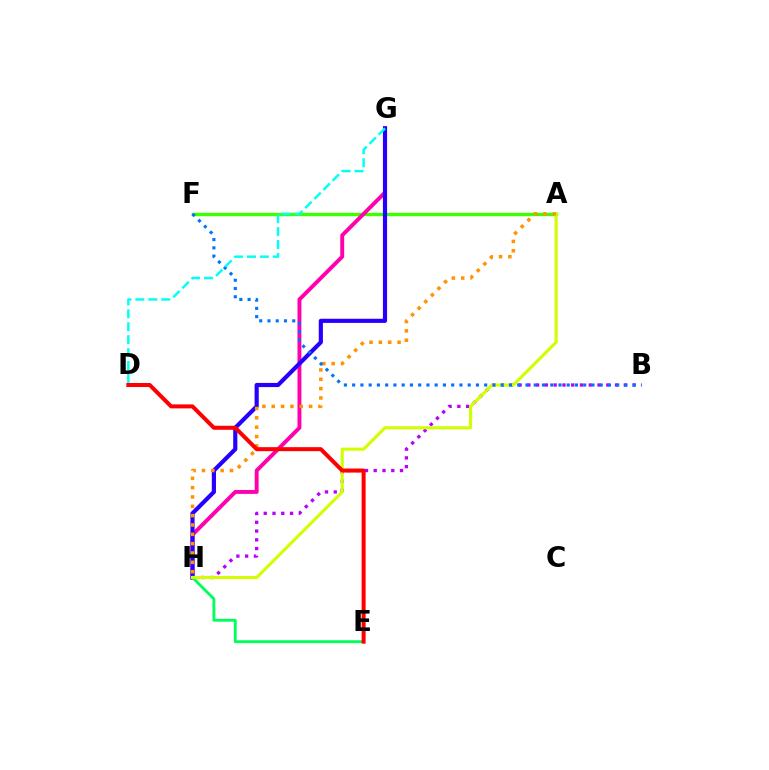{('A', 'F'): [{'color': '#3dff00', 'line_style': 'solid', 'thickness': 2.45}], ('G', 'H'): [{'color': '#ff00ac', 'line_style': 'solid', 'thickness': 2.81}, {'color': '#2500ff', 'line_style': 'solid', 'thickness': 2.99}], ('B', 'H'): [{'color': '#b900ff', 'line_style': 'dotted', 'thickness': 2.38}], ('E', 'H'): [{'color': '#00ff5c', 'line_style': 'solid', 'thickness': 2.06}], ('A', 'H'): [{'color': '#d1ff00', 'line_style': 'solid', 'thickness': 2.24}, {'color': '#ff9400', 'line_style': 'dotted', 'thickness': 2.54}], ('B', 'F'): [{'color': '#0074ff', 'line_style': 'dotted', 'thickness': 2.24}], ('D', 'E'): [{'color': '#ff0000', 'line_style': 'solid', 'thickness': 2.88}], ('D', 'G'): [{'color': '#00fff6', 'line_style': 'dashed', 'thickness': 1.76}]}